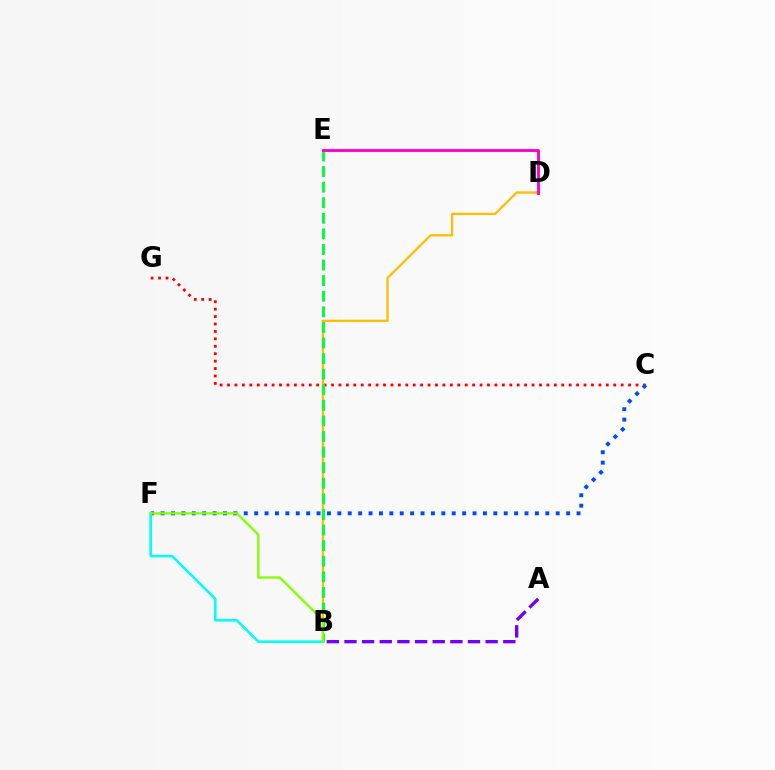{('C', 'G'): [{'color': '#ff0000', 'line_style': 'dotted', 'thickness': 2.02}], ('B', 'D'): [{'color': '#ffbd00', 'line_style': 'solid', 'thickness': 1.63}], ('B', 'E'): [{'color': '#00ff39', 'line_style': 'dashed', 'thickness': 2.12}], ('D', 'E'): [{'color': '#ff00cf', 'line_style': 'solid', 'thickness': 2.08}], ('C', 'F'): [{'color': '#004bff', 'line_style': 'dotted', 'thickness': 2.83}], ('A', 'B'): [{'color': '#7200ff', 'line_style': 'dashed', 'thickness': 2.4}], ('B', 'F'): [{'color': '#00fff6', 'line_style': 'solid', 'thickness': 1.85}, {'color': '#84ff00', 'line_style': 'solid', 'thickness': 1.67}]}